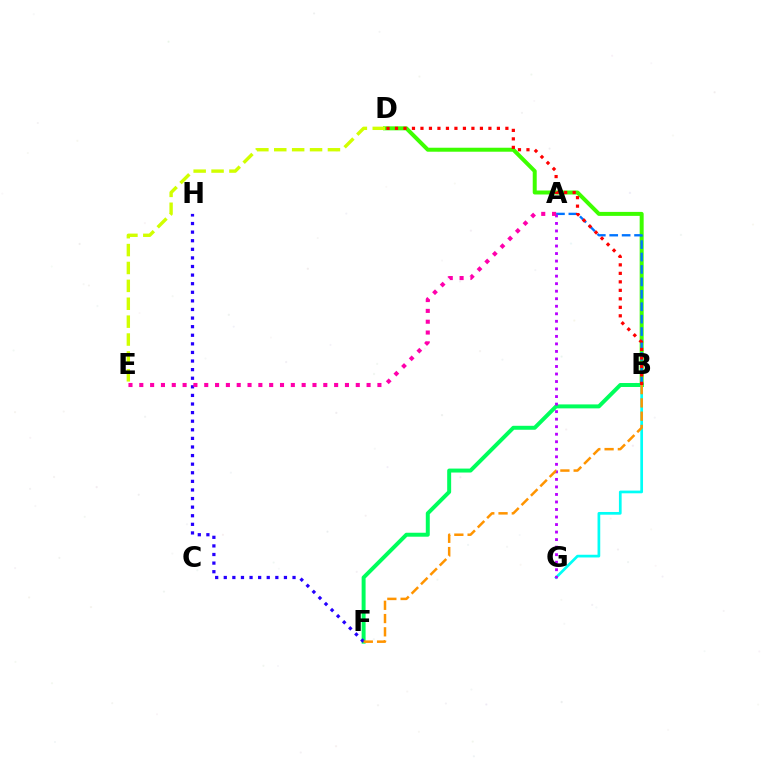{('B', 'D'): [{'color': '#3dff00', 'line_style': 'solid', 'thickness': 2.87}, {'color': '#ff0000', 'line_style': 'dotted', 'thickness': 2.31}], ('B', 'F'): [{'color': '#00ff5c', 'line_style': 'solid', 'thickness': 2.85}, {'color': '#ff9400', 'line_style': 'dashed', 'thickness': 1.8}], ('B', 'G'): [{'color': '#00fff6', 'line_style': 'solid', 'thickness': 1.95}], ('A', 'B'): [{'color': '#0074ff', 'line_style': 'dashed', 'thickness': 1.69}], ('F', 'H'): [{'color': '#2500ff', 'line_style': 'dotted', 'thickness': 2.34}], ('A', 'G'): [{'color': '#b900ff', 'line_style': 'dotted', 'thickness': 2.05}], ('D', 'E'): [{'color': '#d1ff00', 'line_style': 'dashed', 'thickness': 2.43}], ('A', 'E'): [{'color': '#ff00ac', 'line_style': 'dotted', 'thickness': 2.94}]}